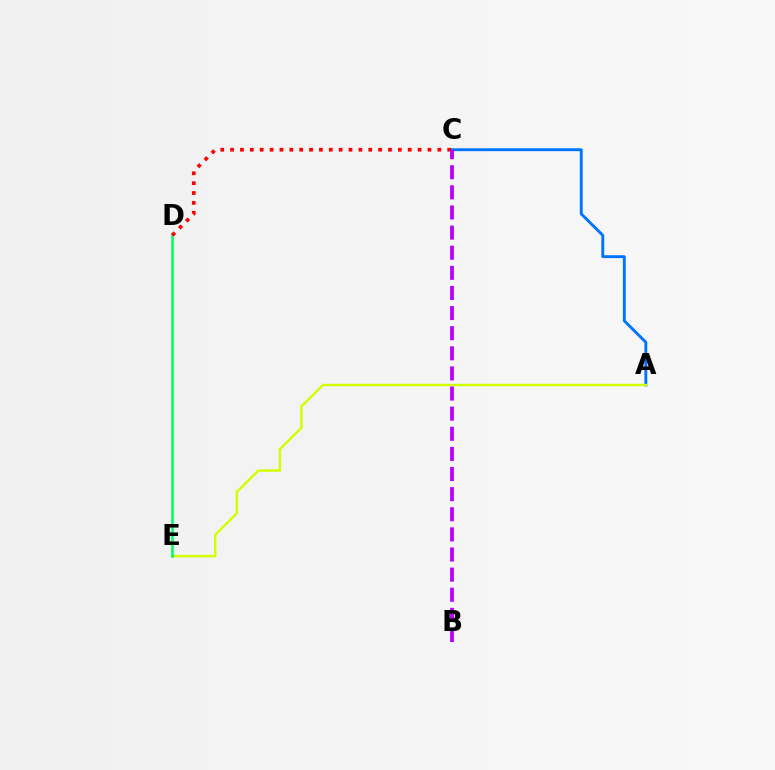{('A', 'C'): [{'color': '#0074ff', 'line_style': 'solid', 'thickness': 2.08}], ('A', 'E'): [{'color': '#d1ff00', 'line_style': 'solid', 'thickness': 1.73}], ('D', 'E'): [{'color': '#00ff5c', 'line_style': 'solid', 'thickness': 1.84}], ('C', 'D'): [{'color': '#ff0000', 'line_style': 'dotted', 'thickness': 2.68}], ('B', 'C'): [{'color': '#b900ff', 'line_style': 'dashed', 'thickness': 2.73}]}